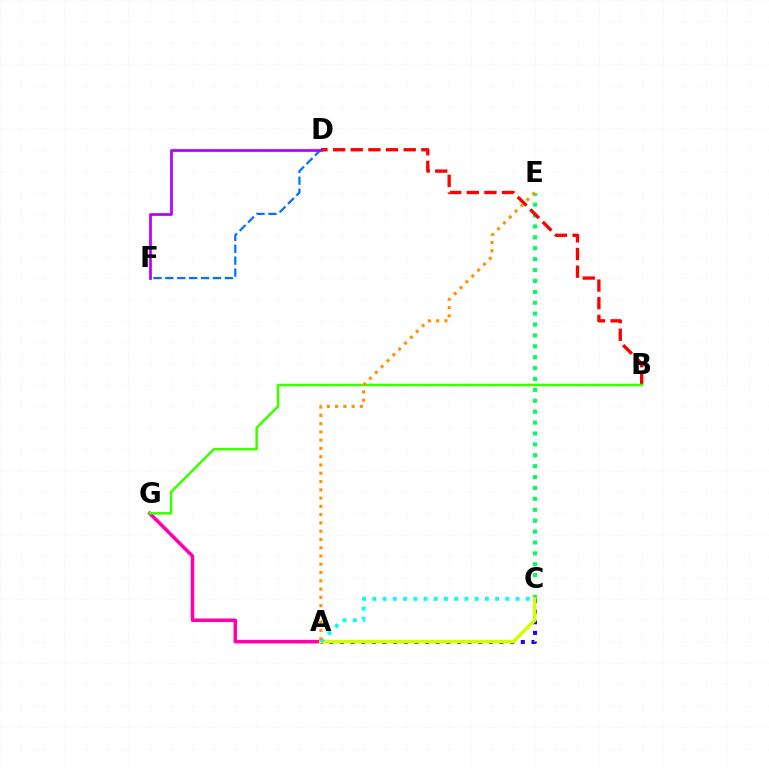{('C', 'E'): [{'color': '#00ff5c', 'line_style': 'dotted', 'thickness': 2.96}], ('A', 'C'): [{'color': '#2500ff', 'line_style': 'dotted', 'thickness': 2.89}, {'color': '#d1ff00', 'line_style': 'solid', 'thickness': 2.54}, {'color': '#00fff6', 'line_style': 'dotted', 'thickness': 2.78}], ('A', 'G'): [{'color': '#ff00ac', 'line_style': 'solid', 'thickness': 2.55}], ('B', 'D'): [{'color': '#ff0000', 'line_style': 'dashed', 'thickness': 2.4}], ('D', 'F'): [{'color': '#0074ff', 'line_style': 'dashed', 'thickness': 1.62}, {'color': '#b900ff', 'line_style': 'solid', 'thickness': 1.97}], ('B', 'G'): [{'color': '#3dff00', 'line_style': 'solid', 'thickness': 1.82}], ('A', 'E'): [{'color': '#ff9400', 'line_style': 'dotted', 'thickness': 2.25}]}